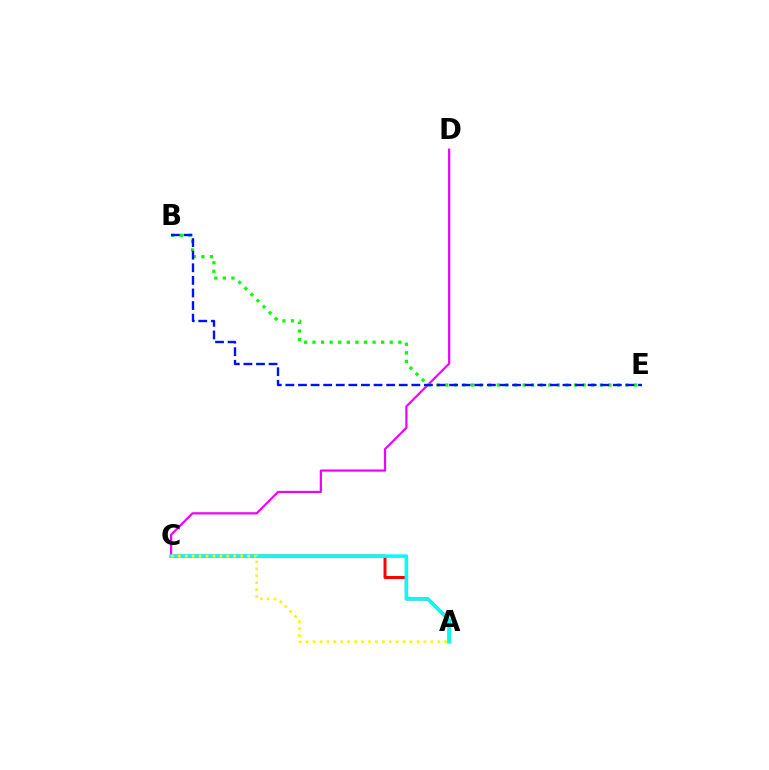{('A', 'C'): [{'color': '#ff0000', 'line_style': 'solid', 'thickness': 2.14}, {'color': '#00fff6', 'line_style': 'solid', 'thickness': 2.55}, {'color': '#fcf500', 'line_style': 'dotted', 'thickness': 1.88}], ('C', 'D'): [{'color': '#ee00ff', 'line_style': 'solid', 'thickness': 1.59}], ('B', 'E'): [{'color': '#08ff00', 'line_style': 'dotted', 'thickness': 2.33}, {'color': '#0010ff', 'line_style': 'dashed', 'thickness': 1.71}]}